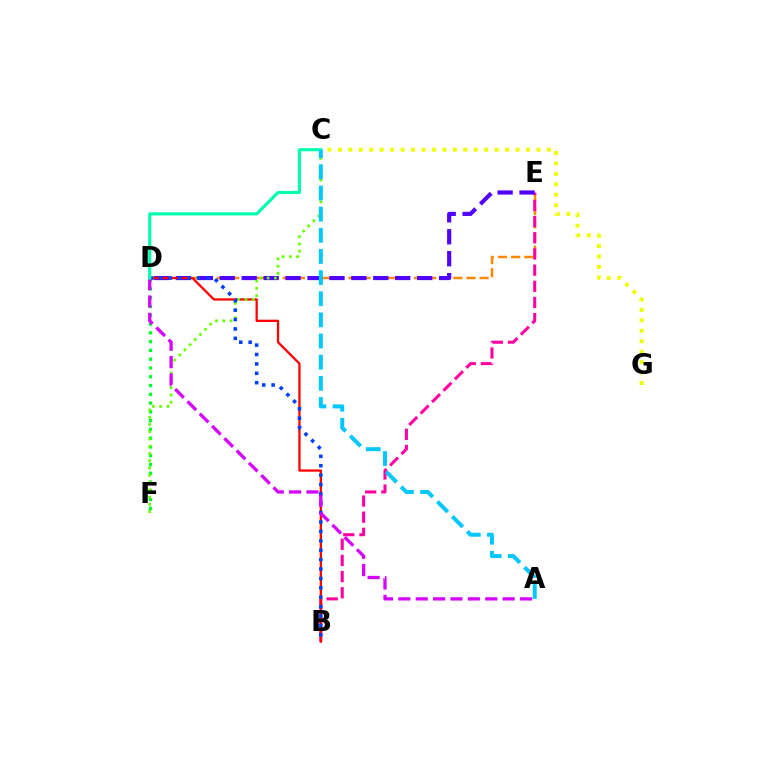{('D', 'E'): [{'color': '#ff8800', 'line_style': 'dashed', 'thickness': 1.78}, {'color': '#4f00ff', 'line_style': 'dashed', 'thickness': 2.98}], ('C', 'G'): [{'color': '#eeff00', 'line_style': 'dotted', 'thickness': 2.84}], ('B', 'E'): [{'color': '#ff00a0', 'line_style': 'dashed', 'thickness': 2.2}], ('B', 'D'): [{'color': '#ff0000', 'line_style': 'solid', 'thickness': 1.64}, {'color': '#003fff', 'line_style': 'dotted', 'thickness': 2.55}], ('D', 'F'): [{'color': '#00ff27', 'line_style': 'dotted', 'thickness': 2.39}], ('C', 'F'): [{'color': '#66ff00', 'line_style': 'dotted', 'thickness': 1.97}], ('A', 'D'): [{'color': '#d600ff', 'line_style': 'dashed', 'thickness': 2.36}], ('C', 'D'): [{'color': '#00ffaf', 'line_style': 'solid', 'thickness': 2.26}], ('A', 'C'): [{'color': '#00c7ff', 'line_style': 'dashed', 'thickness': 2.87}]}